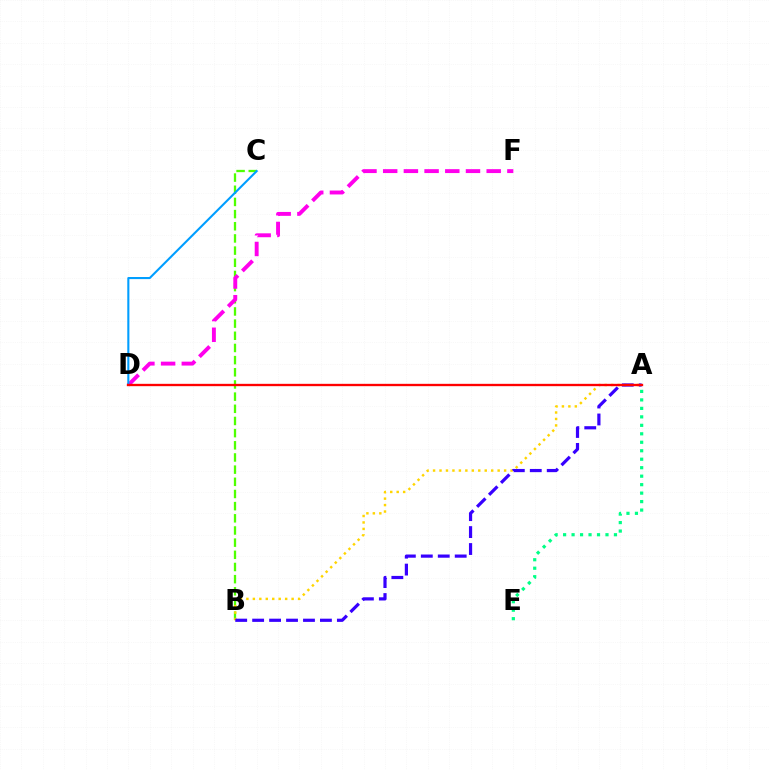{('B', 'C'): [{'color': '#4fff00', 'line_style': 'dashed', 'thickness': 1.65}], ('D', 'F'): [{'color': '#ff00ed', 'line_style': 'dashed', 'thickness': 2.81}], ('A', 'B'): [{'color': '#ffd500', 'line_style': 'dotted', 'thickness': 1.76}, {'color': '#3700ff', 'line_style': 'dashed', 'thickness': 2.3}], ('C', 'D'): [{'color': '#009eff', 'line_style': 'solid', 'thickness': 1.51}], ('A', 'D'): [{'color': '#ff0000', 'line_style': 'solid', 'thickness': 1.68}], ('A', 'E'): [{'color': '#00ff86', 'line_style': 'dotted', 'thickness': 2.3}]}